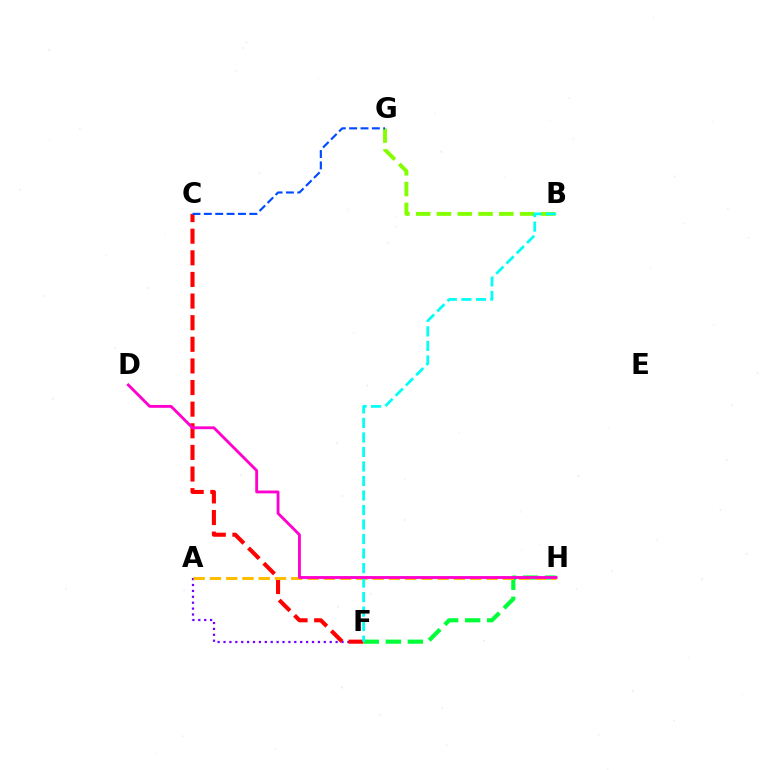{('A', 'F'): [{'color': '#7200ff', 'line_style': 'dotted', 'thickness': 1.6}], ('B', 'G'): [{'color': '#84ff00', 'line_style': 'dashed', 'thickness': 2.82}], ('C', 'F'): [{'color': '#ff0000', 'line_style': 'dashed', 'thickness': 2.94}], ('F', 'H'): [{'color': '#00ff39', 'line_style': 'dashed', 'thickness': 2.99}], ('C', 'G'): [{'color': '#004bff', 'line_style': 'dashed', 'thickness': 1.54}], ('A', 'H'): [{'color': '#ffbd00', 'line_style': 'dashed', 'thickness': 2.21}], ('B', 'F'): [{'color': '#00fff6', 'line_style': 'dashed', 'thickness': 1.97}], ('D', 'H'): [{'color': '#ff00cf', 'line_style': 'solid', 'thickness': 2.04}]}